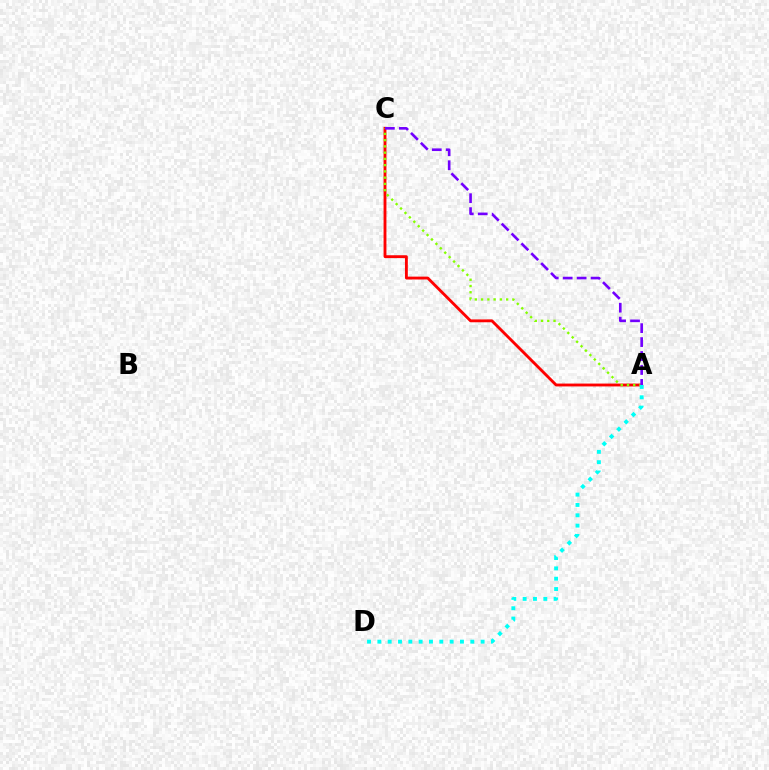{('A', 'C'): [{'color': '#ff0000', 'line_style': 'solid', 'thickness': 2.06}, {'color': '#84ff00', 'line_style': 'dotted', 'thickness': 1.7}, {'color': '#7200ff', 'line_style': 'dashed', 'thickness': 1.89}], ('A', 'D'): [{'color': '#00fff6', 'line_style': 'dotted', 'thickness': 2.81}]}